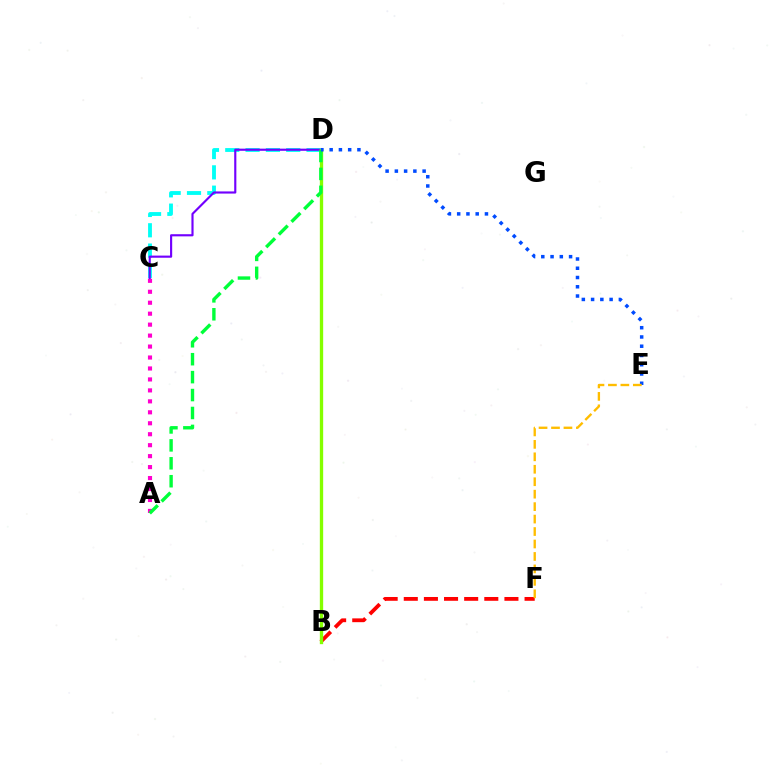{('A', 'C'): [{'color': '#ff00cf', 'line_style': 'dotted', 'thickness': 2.98}], ('B', 'F'): [{'color': '#ff0000', 'line_style': 'dashed', 'thickness': 2.73}], ('C', 'D'): [{'color': '#00fff6', 'line_style': 'dashed', 'thickness': 2.76}, {'color': '#7200ff', 'line_style': 'solid', 'thickness': 1.55}], ('B', 'D'): [{'color': '#84ff00', 'line_style': 'solid', 'thickness': 2.4}], ('A', 'D'): [{'color': '#00ff39', 'line_style': 'dashed', 'thickness': 2.44}], ('D', 'E'): [{'color': '#004bff', 'line_style': 'dotted', 'thickness': 2.52}], ('E', 'F'): [{'color': '#ffbd00', 'line_style': 'dashed', 'thickness': 1.69}]}